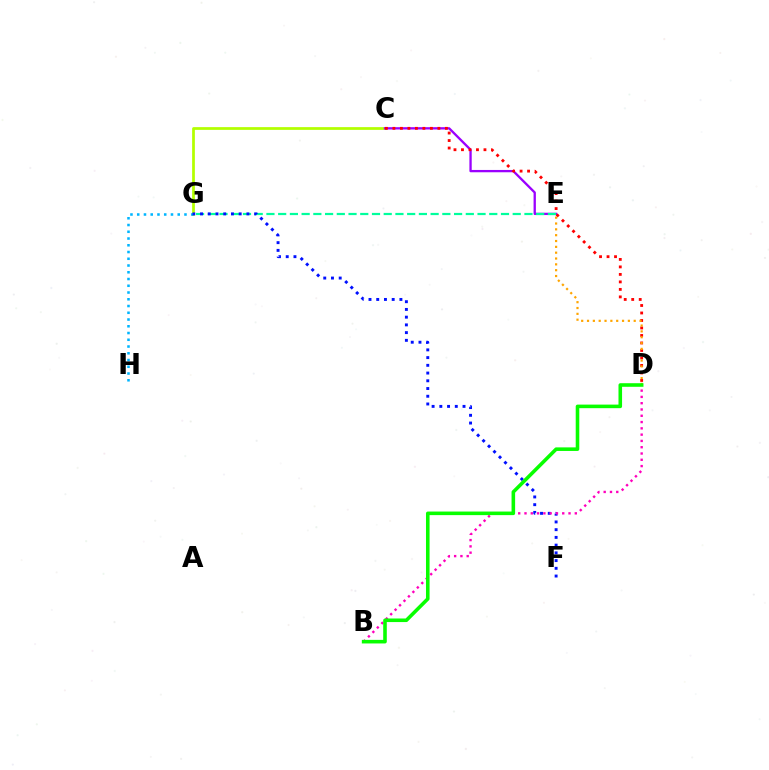{('C', 'G'): [{'color': '#b3ff00', 'line_style': 'solid', 'thickness': 1.98}], ('C', 'E'): [{'color': '#9b00ff', 'line_style': 'solid', 'thickness': 1.66}], ('G', 'H'): [{'color': '#00b5ff', 'line_style': 'dotted', 'thickness': 1.83}], ('C', 'D'): [{'color': '#ff0000', 'line_style': 'dotted', 'thickness': 2.04}], ('E', 'G'): [{'color': '#00ff9d', 'line_style': 'dashed', 'thickness': 1.59}], ('F', 'G'): [{'color': '#0010ff', 'line_style': 'dotted', 'thickness': 2.1}], ('B', 'D'): [{'color': '#ff00bd', 'line_style': 'dotted', 'thickness': 1.71}, {'color': '#08ff00', 'line_style': 'solid', 'thickness': 2.57}], ('D', 'E'): [{'color': '#ffa500', 'line_style': 'dotted', 'thickness': 1.59}]}